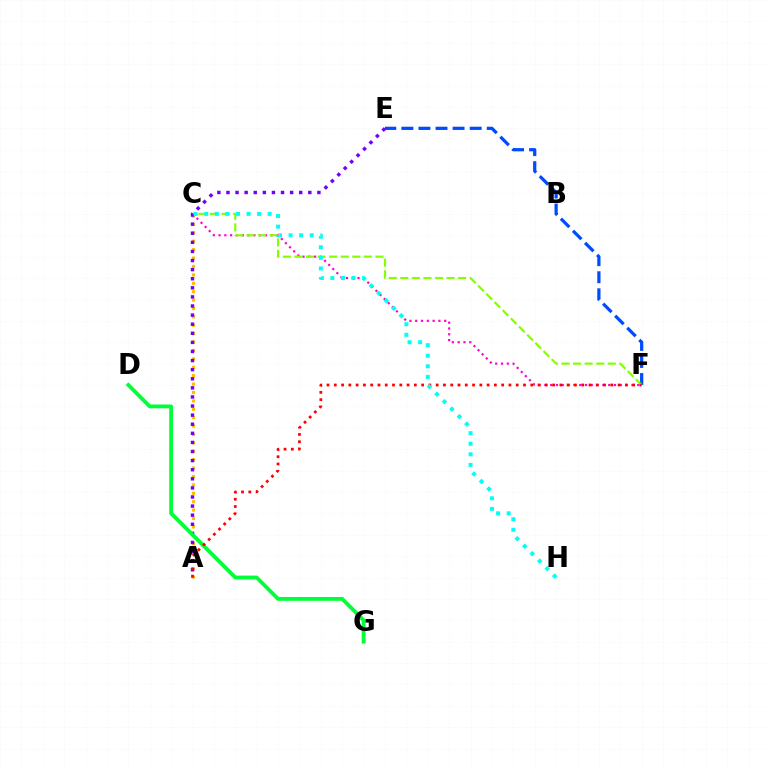{('E', 'F'): [{'color': '#004bff', 'line_style': 'dashed', 'thickness': 2.32}], ('C', 'F'): [{'color': '#ff00cf', 'line_style': 'dotted', 'thickness': 1.58}, {'color': '#84ff00', 'line_style': 'dashed', 'thickness': 1.57}], ('A', 'C'): [{'color': '#ffbd00', 'line_style': 'dotted', 'thickness': 2.28}], ('A', 'E'): [{'color': '#7200ff', 'line_style': 'dotted', 'thickness': 2.47}], ('D', 'G'): [{'color': '#00ff39', 'line_style': 'solid', 'thickness': 2.75}], ('A', 'F'): [{'color': '#ff0000', 'line_style': 'dotted', 'thickness': 1.98}], ('C', 'H'): [{'color': '#00fff6', 'line_style': 'dotted', 'thickness': 2.87}]}